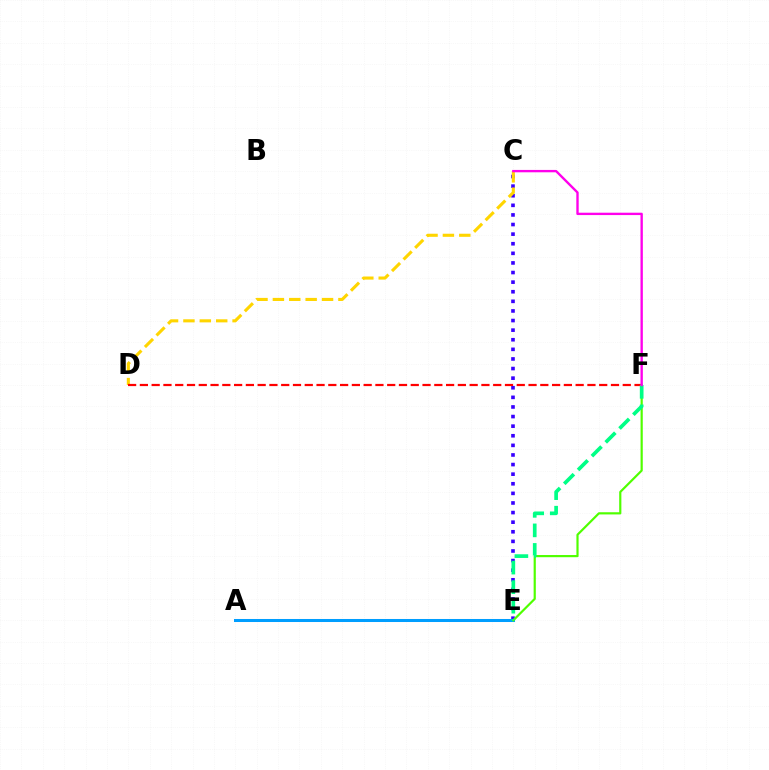{('C', 'E'): [{'color': '#3700ff', 'line_style': 'dotted', 'thickness': 2.61}], ('A', 'E'): [{'color': '#009eff', 'line_style': 'solid', 'thickness': 2.17}], ('C', 'D'): [{'color': '#ffd500', 'line_style': 'dashed', 'thickness': 2.23}], ('D', 'F'): [{'color': '#ff0000', 'line_style': 'dashed', 'thickness': 1.6}], ('E', 'F'): [{'color': '#4fff00', 'line_style': 'solid', 'thickness': 1.57}, {'color': '#00ff86', 'line_style': 'dashed', 'thickness': 2.65}], ('C', 'F'): [{'color': '#ff00ed', 'line_style': 'solid', 'thickness': 1.7}]}